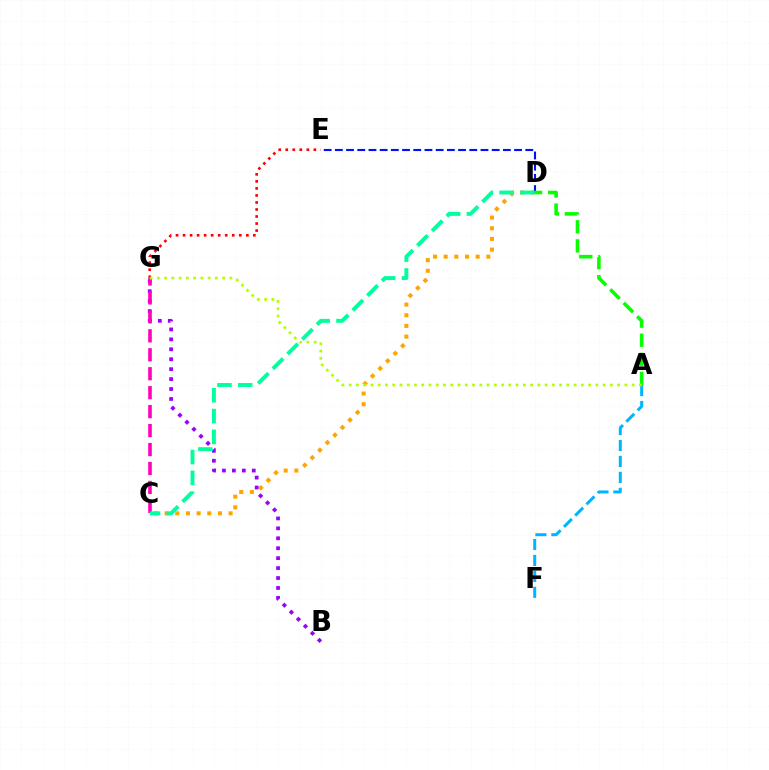{('C', 'D'): [{'color': '#ffa500', 'line_style': 'dotted', 'thickness': 2.9}, {'color': '#00ff9d', 'line_style': 'dashed', 'thickness': 2.83}], ('A', 'F'): [{'color': '#00b5ff', 'line_style': 'dashed', 'thickness': 2.17}], ('B', 'G'): [{'color': '#9b00ff', 'line_style': 'dotted', 'thickness': 2.7}], ('D', 'E'): [{'color': '#0010ff', 'line_style': 'dashed', 'thickness': 1.52}], ('A', 'D'): [{'color': '#08ff00', 'line_style': 'dashed', 'thickness': 2.59}], ('E', 'G'): [{'color': '#ff0000', 'line_style': 'dotted', 'thickness': 1.91}], ('C', 'G'): [{'color': '#ff00bd', 'line_style': 'dashed', 'thickness': 2.57}], ('A', 'G'): [{'color': '#b3ff00', 'line_style': 'dotted', 'thickness': 1.97}]}